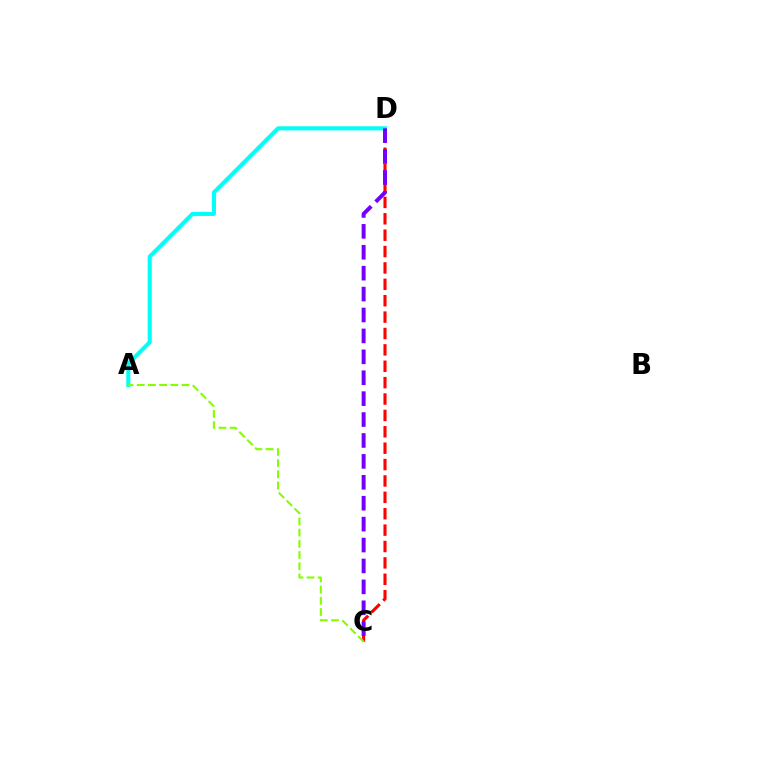{('A', 'D'): [{'color': '#00fff6', 'line_style': 'solid', 'thickness': 2.95}], ('C', 'D'): [{'color': '#ff0000', 'line_style': 'dashed', 'thickness': 2.23}, {'color': '#7200ff', 'line_style': 'dashed', 'thickness': 2.84}], ('A', 'C'): [{'color': '#84ff00', 'line_style': 'dashed', 'thickness': 1.52}]}